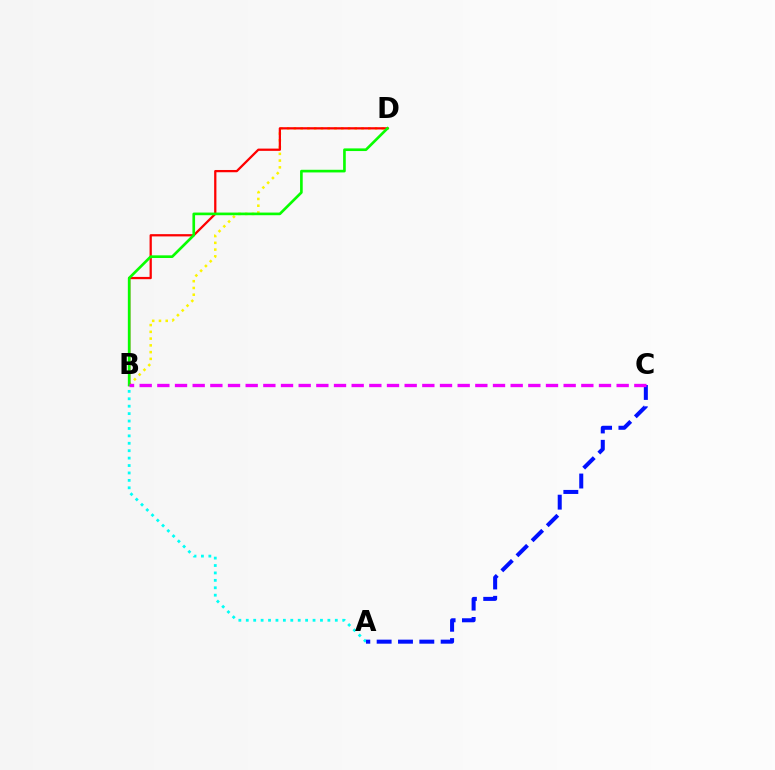{('B', 'D'): [{'color': '#fcf500', 'line_style': 'dotted', 'thickness': 1.84}, {'color': '#ff0000', 'line_style': 'solid', 'thickness': 1.63}, {'color': '#08ff00', 'line_style': 'solid', 'thickness': 1.91}], ('A', 'B'): [{'color': '#00fff6', 'line_style': 'dotted', 'thickness': 2.02}], ('A', 'C'): [{'color': '#0010ff', 'line_style': 'dashed', 'thickness': 2.9}], ('B', 'C'): [{'color': '#ee00ff', 'line_style': 'dashed', 'thickness': 2.4}]}